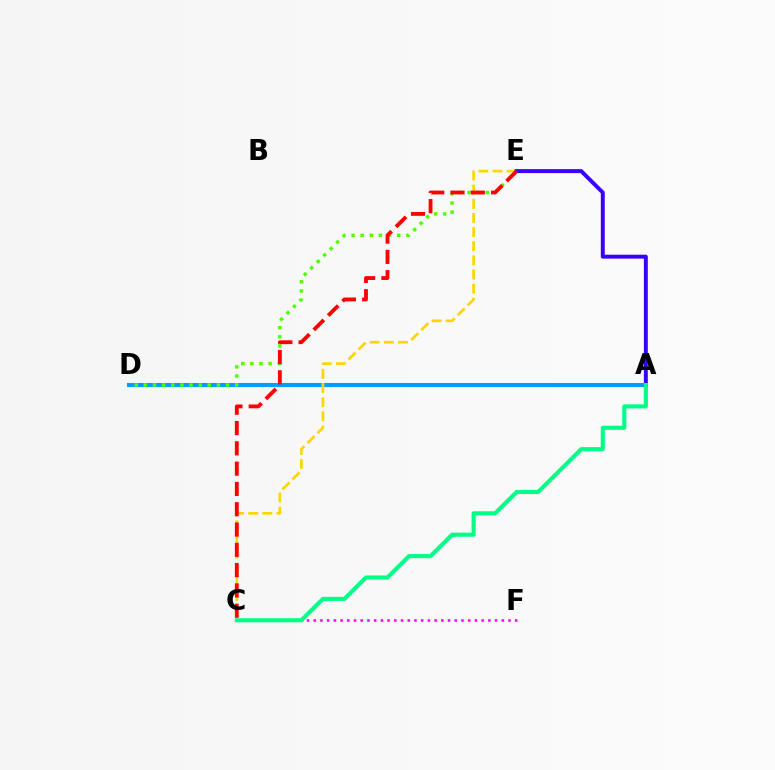{('A', 'D'): [{'color': '#009eff', 'line_style': 'solid', 'thickness': 2.93}], ('D', 'E'): [{'color': '#4fff00', 'line_style': 'dotted', 'thickness': 2.48}], ('C', 'E'): [{'color': '#ffd500', 'line_style': 'dashed', 'thickness': 1.92}, {'color': '#ff0000', 'line_style': 'dashed', 'thickness': 2.76}], ('A', 'E'): [{'color': '#3700ff', 'line_style': 'solid', 'thickness': 2.83}], ('C', 'F'): [{'color': '#ff00ed', 'line_style': 'dotted', 'thickness': 1.83}], ('A', 'C'): [{'color': '#00ff86', 'line_style': 'solid', 'thickness': 2.96}]}